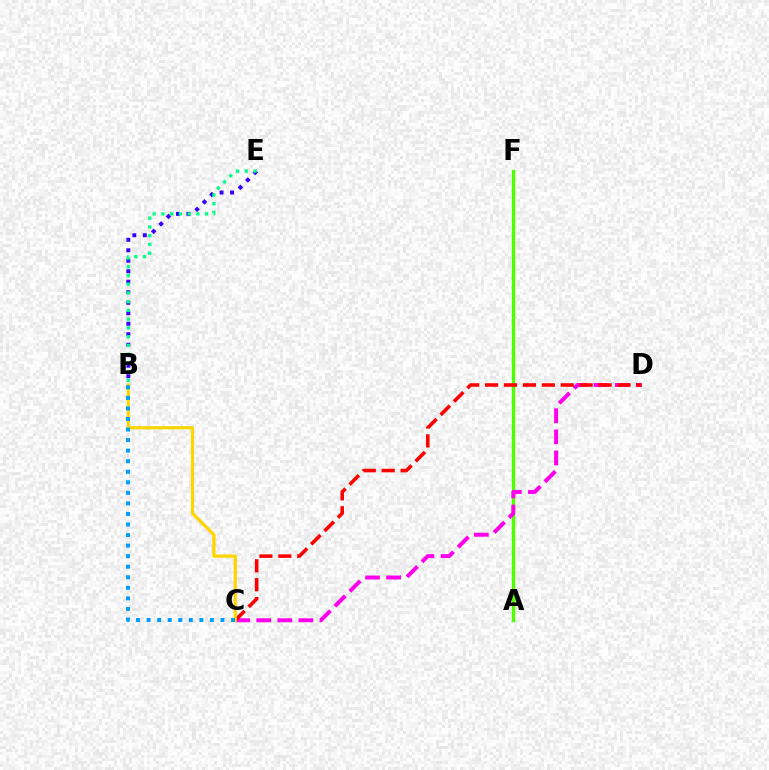{('B', 'E'): [{'color': '#3700ff', 'line_style': 'dotted', 'thickness': 2.85}, {'color': '#00ff86', 'line_style': 'dotted', 'thickness': 2.37}], ('A', 'F'): [{'color': '#4fff00', 'line_style': 'solid', 'thickness': 2.43}], ('C', 'D'): [{'color': '#ff00ed', 'line_style': 'dashed', 'thickness': 2.86}, {'color': '#ff0000', 'line_style': 'dashed', 'thickness': 2.57}], ('B', 'C'): [{'color': '#ffd500', 'line_style': 'solid', 'thickness': 2.3}, {'color': '#009eff', 'line_style': 'dotted', 'thickness': 2.87}]}